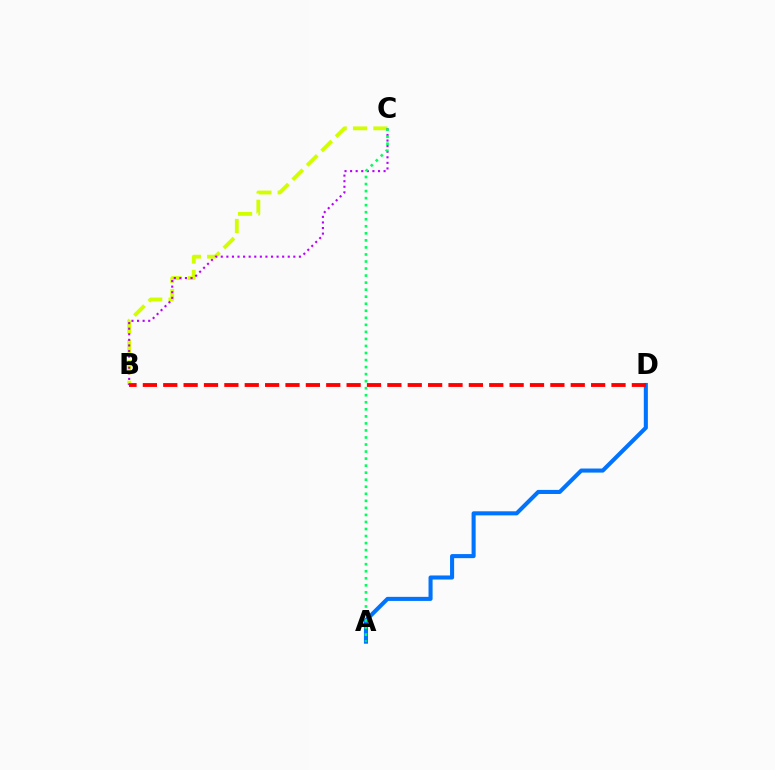{('A', 'D'): [{'color': '#0074ff', 'line_style': 'solid', 'thickness': 2.93}], ('B', 'C'): [{'color': '#d1ff00', 'line_style': 'dashed', 'thickness': 2.77}, {'color': '#b900ff', 'line_style': 'dotted', 'thickness': 1.52}], ('B', 'D'): [{'color': '#ff0000', 'line_style': 'dashed', 'thickness': 2.77}], ('A', 'C'): [{'color': '#00ff5c', 'line_style': 'dotted', 'thickness': 1.91}]}